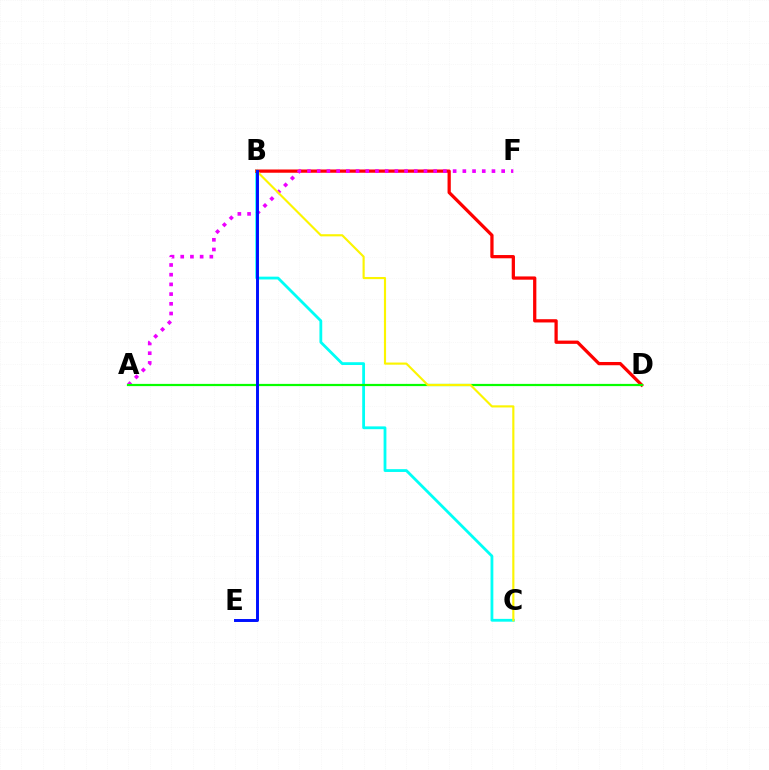{('B', 'C'): [{'color': '#00fff6', 'line_style': 'solid', 'thickness': 2.02}, {'color': '#fcf500', 'line_style': 'solid', 'thickness': 1.55}], ('B', 'D'): [{'color': '#ff0000', 'line_style': 'solid', 'thickness': 2.34}], ('A', 'F'): [{'color': '#ee00ff', 'line_style': 'dotted', 'thickness': 2.64}], ('A', 'D'): [{'color': '#08ff00', 'line_style': 'solid', 'thickness': 1.6}], ('B', 'E'): [{'color': '#0010ff', 'line_style': 'solid', 'thickness': 2.12}]}